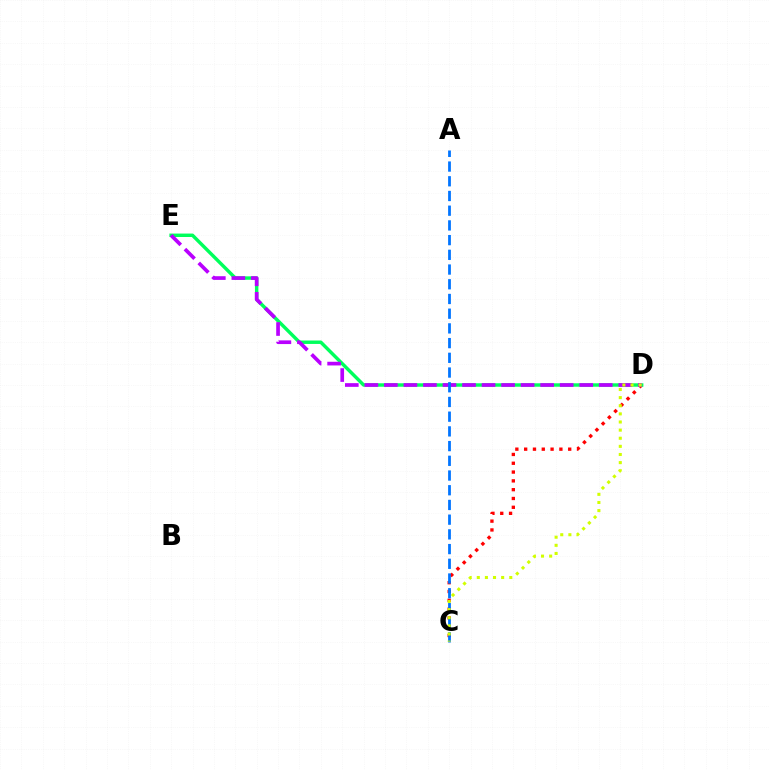{('C', 'D'): [{'color': '#ff0000', 'line_style': 'dotted', 'thickness': 2.39}, {'color': '#d1ff00', 'line_style': 'dotted', 'thickness': 2.21}], ('D', 'E'): [{'color': '#00ff5c', 'line_style': 'solid', 'thickness': 2.47}, {'color': '#b900ff', 'line_style': 'dashed', 'thickness': 2.65}], ('A', 'C'): [{'color': '#0074ff', 'line_style': 'dashed', 'thickness': 2.0}]}